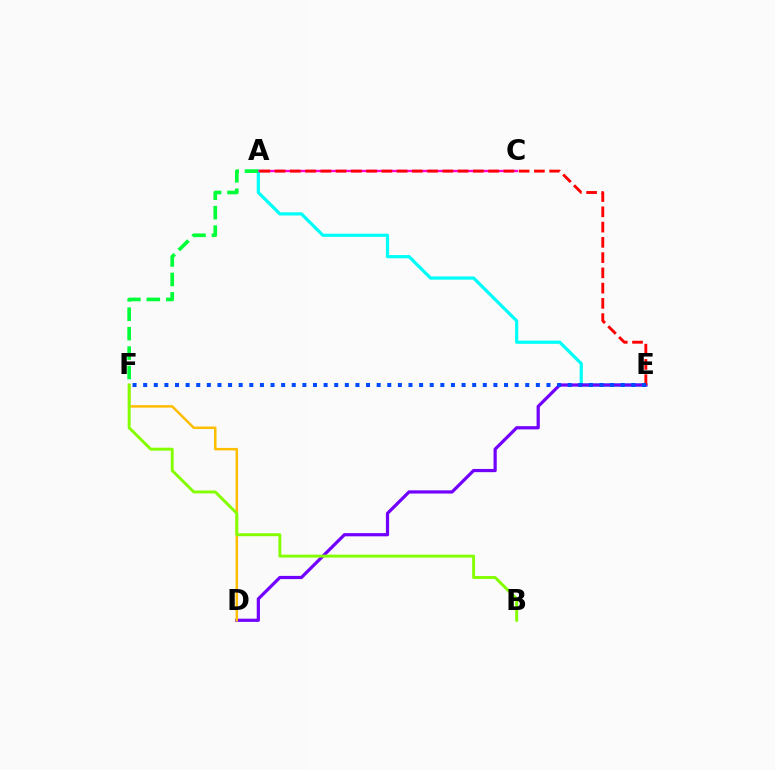{('A', 'E'): [{'color': '#00fff6', 'line_style': 'solid', 'thickness': 2.31}, {'color': '#ff0000', 'line_style': 'dashed', 'thickness': 2.07}], ('D', 'E'): [{'color': '#7200ff', 'line_style': 'solid', 'thickness': 2.31}], ('A', 'C'): [{'color': '#ff00cf', 'line_style': 'solid', 'thickness': 1.7}], ('D', 'F'): [{'color': '#ffbd00', 'line_style': 'solid', 'thickness': 1.79}], ('A', 'F'): [{'color': '#00ff39', 'line_style': 'dashed', 'thickness': 2.64}], ('B', 'F'): [{'color': '#84ff00', 'line_style': 'solid', 'thickness': 2.11}], ('E', 'F'): [{'color': '#004bff', 'line_style': 'dotted', 'thickness': 2.88}]}